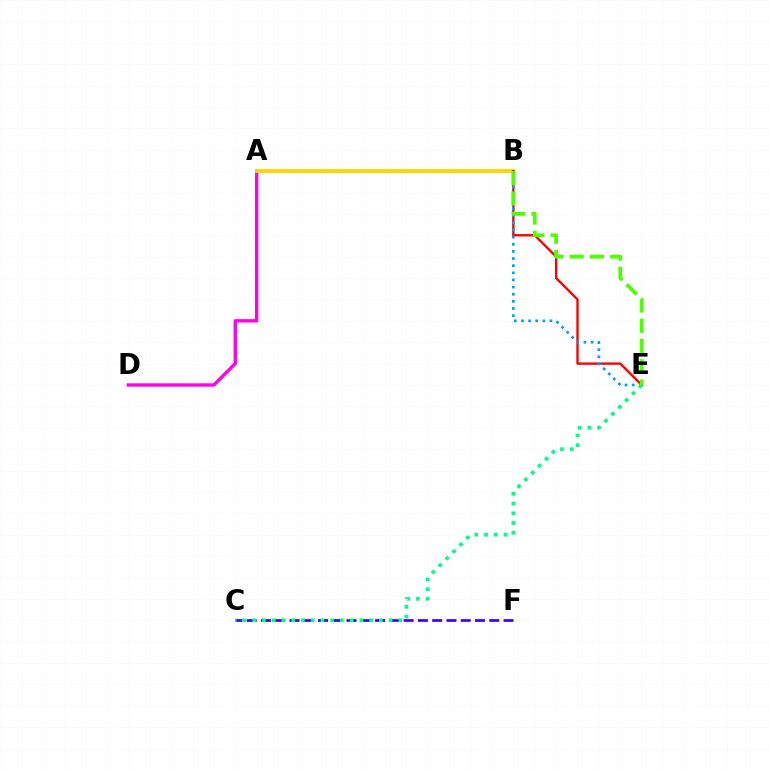{('A', 'D'): [{'color': '#ff00ed', 'line_style': 'solid', 'thickness': 2.43}], ('A', 'B'): [{'color': '#ffd500', 'line_style': 'solid', 'thickness': 2.73}], ('B', 'E'): [{'color': '#ff0000', 'line_style': 'solid', 'thickness': 1.71}, {'color': '#009eff', 'line_style': 'dotted', 'thickness': 1.94}, {'color': '#4fff00', 'line_style': 'dashed', 'thickness': 2.75}], ('C', 'F'): [{'color': '#3700ff', 'line_style': 'dashed', 'thickness': 1.94}], ('C', 'E'): [{'color': '#00ff86', 'line_style': 'dotted', 'thickness': 2.65}]}